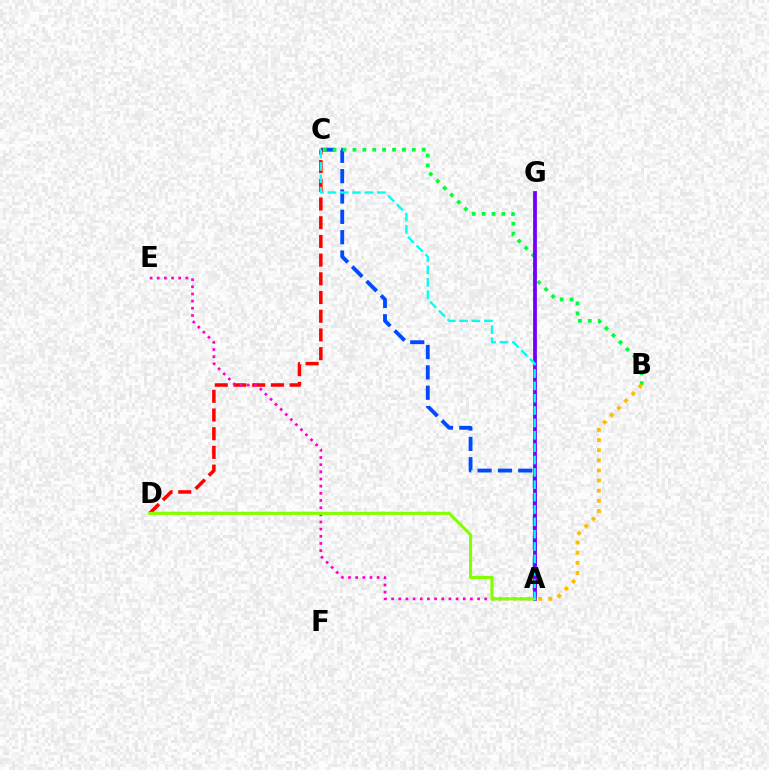{('A', 'C'): [{'color': '#004bff', 'line_style': 'dashed', 'thickness': 2.76}, {'color': '#00fff6', 'line_style': 'dashed', 'thickness': 1.68}], ('C', 'D'): [{'color': '#ff0000', 'line_style': 'dashed', 'thickness': 2.54}], ('B', 'C'): [{'color': '#00ff39', 'line_style': 'dotted', 'thickness': 2.69}], ('A', 'G'): [{'color': '#7200ff', 'line_style': 'solid', 'thickness': 2.71}], ('A', 'E'): [{'color': '#ff00cf', 'line_style': 'dotted', 'thickness': 1.95}], ('A', 'D'): [{'color': '#84ff00', 'line_style': 'solid', 'thickness': 2.24}], ('A', 'B'): [{'color': '#ffbd00', 'line_style': 'dotted', 'thickness': 2.75}]}